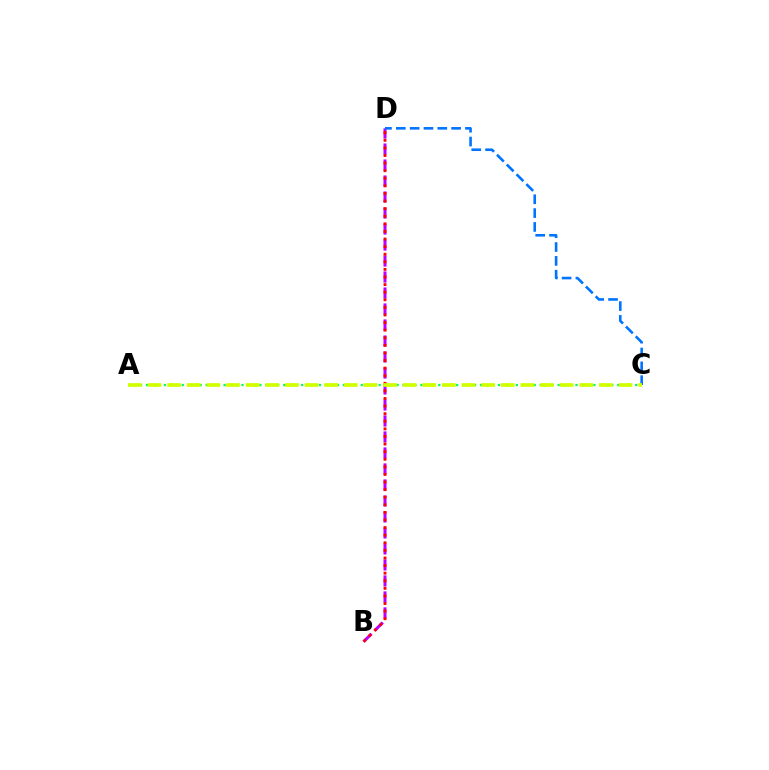{('A', 'C'): [{'color': '#00ff5c', 'line_style': 'dotted', 'thickness': 1.62}, {'color': '#d1ff00', 'line_style': 'dashed', 'thickness': 2.67}], ('B', 'D'): [{'color': '#b900ff', 'line_style': 'dashed', 'thickness': 2.17}, {'color': '#ff0000', 'line_style': 'dotted', 'thickness': 2.06}], ('C', 'D'): [{'color': '#0074ff', 'line_style': 'dashed', 'thickness': 1.88}]}